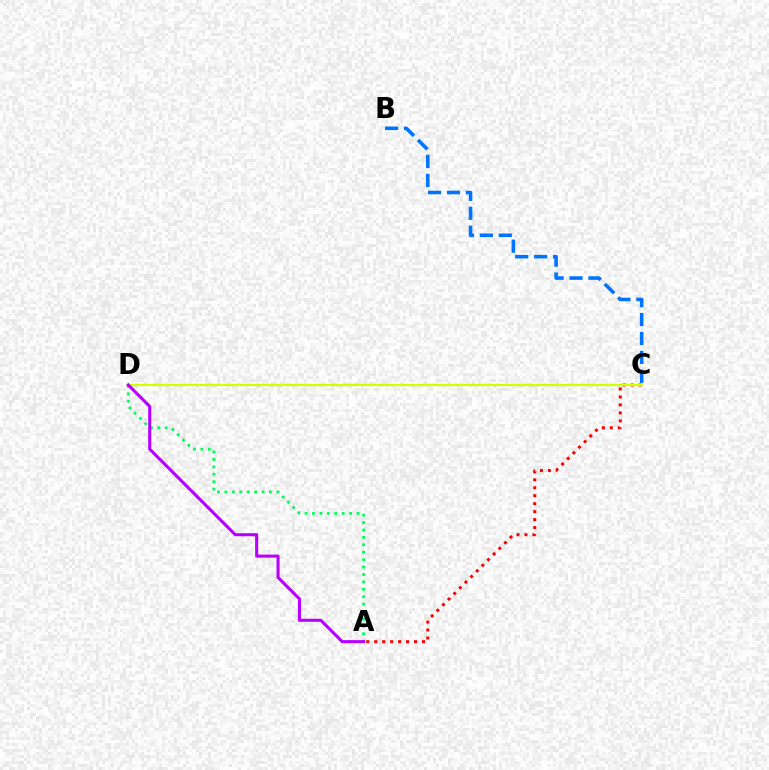{('A', 'D'): [{'color': '#00ff5c', 'line_style': 'dotted', 'thickness': 2.02}, {'color': '#b900ff', 'line_style': 'solid', 'thickness': 2.23}], ('A', 'C'): [{'color': '#ff0000', 'line_style': 'dotted', 'thickness': 2.16}], ('C', 'D'): [{'color': '#d1ff00', 'line_style': 'solid', 'thickness': 1.62}], ('B', 'C'): [{'color': '#0074ff', 'line_style': 'dashed', 'thickness': 2.57}]}